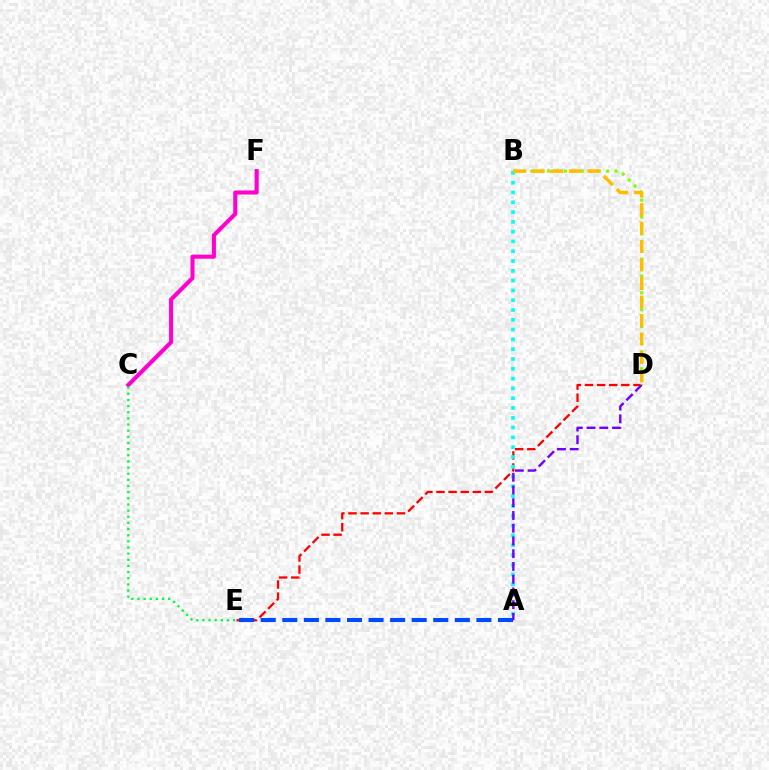{('D', 'E'): [{'color': '#ff0000', 'line_style': 'dashed', 'thickness': 1.64}], ('A', 'B'): [{'color': '#00fff6', 'line_style': 'dotted', 'thickness': 2.66}], ('C', 'F'): [{'color': '#ff00cf', 'line_style': 'solid', 'thickness': 2.94}], ('B', 'D'): [{'color': '#84ff00', 'line_style': 'dotted', 'thickness': 2.29}, {'color': '#ffbd00', 'line_style': 'dashed', 'thickness': 2.51}], ('A', 'E'): [{'color': '#004bff', 'line_style': 'dashed', 'thickness': 2.93}], ('C', 'E'): [{'color': '#00ff39', 'line_style': 'dotted', 'thickness': 1.67}], ('A', 'D'): [{'color': '#7200ff', 'line_style': 'dashed', 'thickness': 1.73}]}